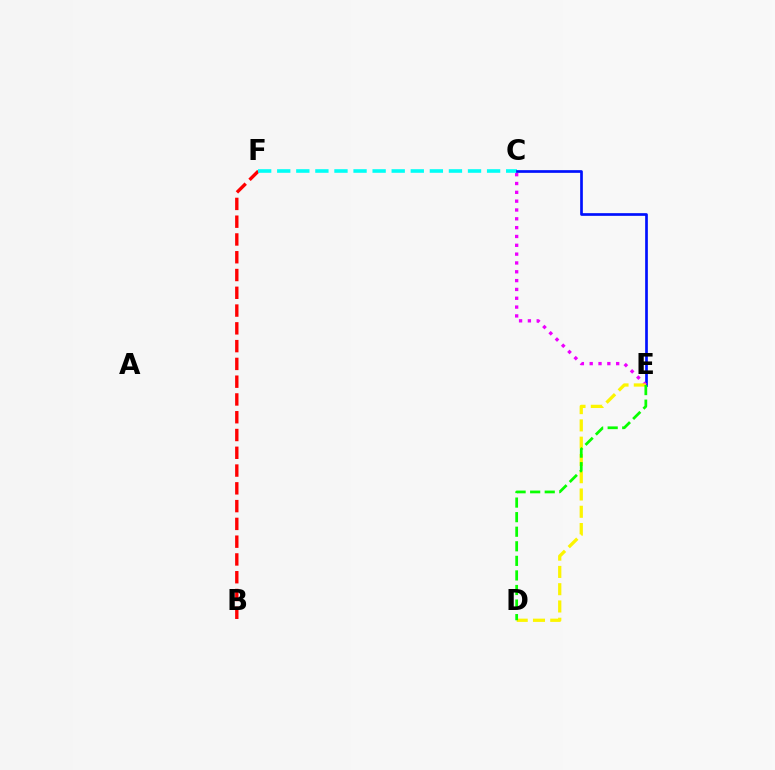{('B', 'F'): [{'color': '#ff0000', 'line_style': 'dashed', 'thickness': 2.41}], ('C', 'F'): [{'color': '#00fff6', 'line_style': 'dashed', 'thickness': 2.59}], ('C', 'E'): [{'color': '#0010ff', 'line_style': 'solid', 'thickness': 1.93}, {'color': '#ee00ff', 'line_style': 'dotted', 'thickness': 2.4}], ('D', 'E'): [{'color': '#fcf500', 'line_style': 'dashed', 'thickness': 2.35}, {'color': '#08ff00', 'line_style': 'dashed', 'thickness': 1.98}]}